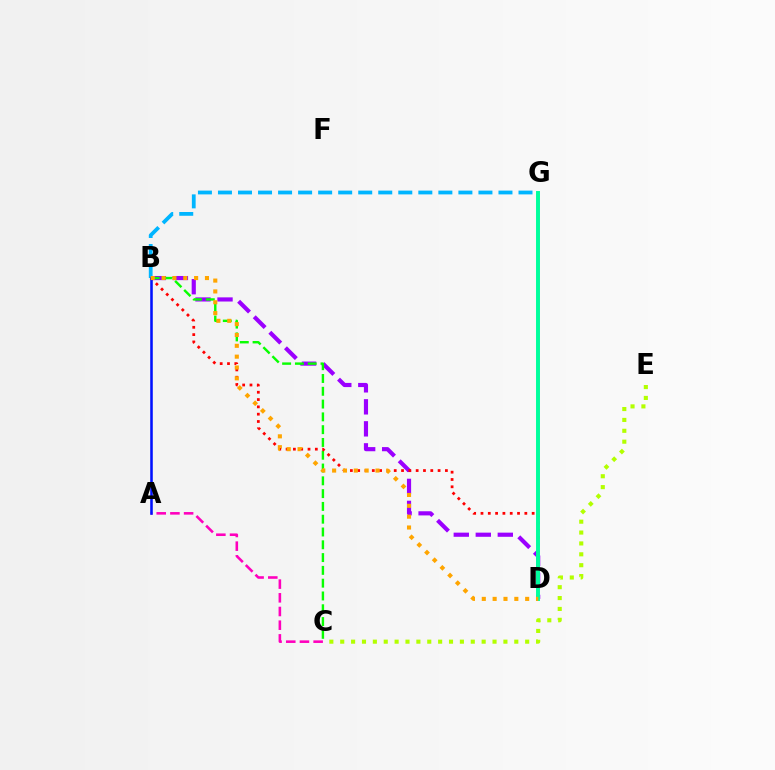{('B', 'D'): [{'color': '#9b00ff', 'line_style': 'dashed', 'thickness': 2.99}, {'color': '#ff0000', 'line_style': 'dotted', 'thickness': 1.99}, {'color': '#ffa500', 'line_style': 'dotted', 'thickness': 2.95}], ('B', 'C'): [{'color': '#08ff00', 'line_style': 'dashed', 'thickness': 1.74}], ('D', 'G'): [{'color': '#00ff9d', 'line_style': 'solid', 'thickness': 2.84}], ('C', 'E'): [{'color': '#b3ff00', 'line_style': 'dotted', 'thickness': 2.96}], ('B', 'G'): [{'color': '#00b5ff', 'line_style': 'dashed', 'thickness': 2.72}], ('A', 'C'): [{'color': '#ff00bd', 'line_style': 'dashed', 'thickness': 1.86}], ('A', 'B'): [{'color': '#0010ff', 'line_style': 'solid', 'thickness': 1.84}]}